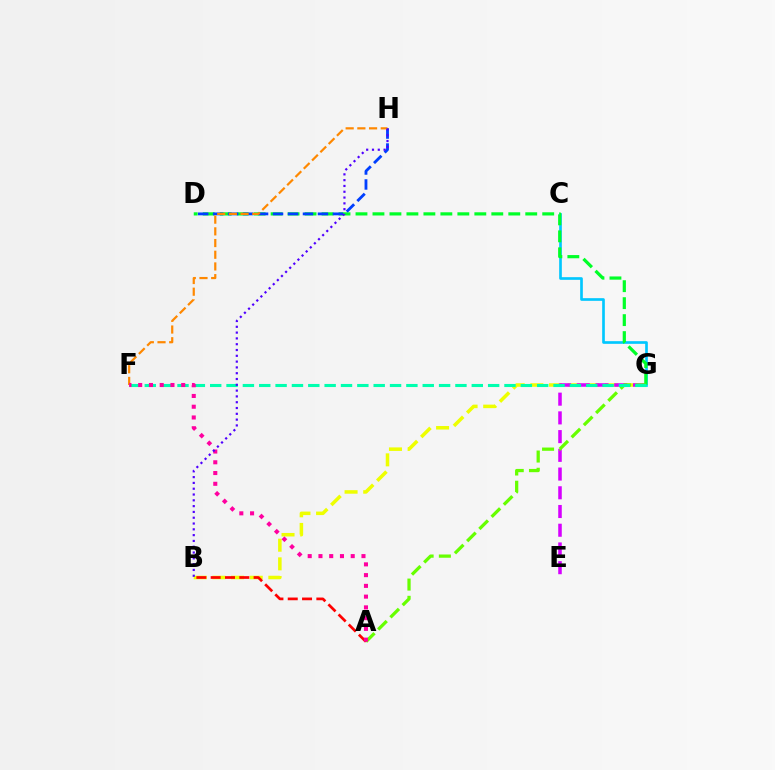{('B', 'G'): [{'color': '#eeff00', 'line_style': 'dashed', 'thickness': 2.53}], ('C', 'G'): [{'color': '#00c7ff', 'line_style': 'solid', 'thickness': 1.92}], ('E', 'G'): [{'color': '#d600ff', 'line_style': 'dashed', 'thickness': 2.54}], ('D', 'G'): [{'color': '#00ff27', 'line_style': 'dashed', 'thickness': 2.31}], ('A', 'G'): [{'color': '#66ff00', 'line_style': 'dashed', 'thickness': 2.34}], ('A', 'B'): [{'color': '#ff0000', 'line_style': 'dashed', 'thickness': 1.94}], ('D', 'H'): [{'color': '#003fff', 'line_style': 'dashed', 'thickness': 2.03}], ('F', 'H'): [{'color': '#ff8800', 'line_style': 'dashed', 'thickness': 1.59}], ('F', 'G'): [{'color': '#00ffaf', 'line_style': 'dashed', 'thickness': 2.22}], ('A', 'F'): [{'color': '#ff00a0', 'line_style': 'dotted', 'thickness': 2.92}], ('B', 'H'): [{'color': '#4f00ff', 'line_style': 'dotted', 'thickness': 1.58}]}